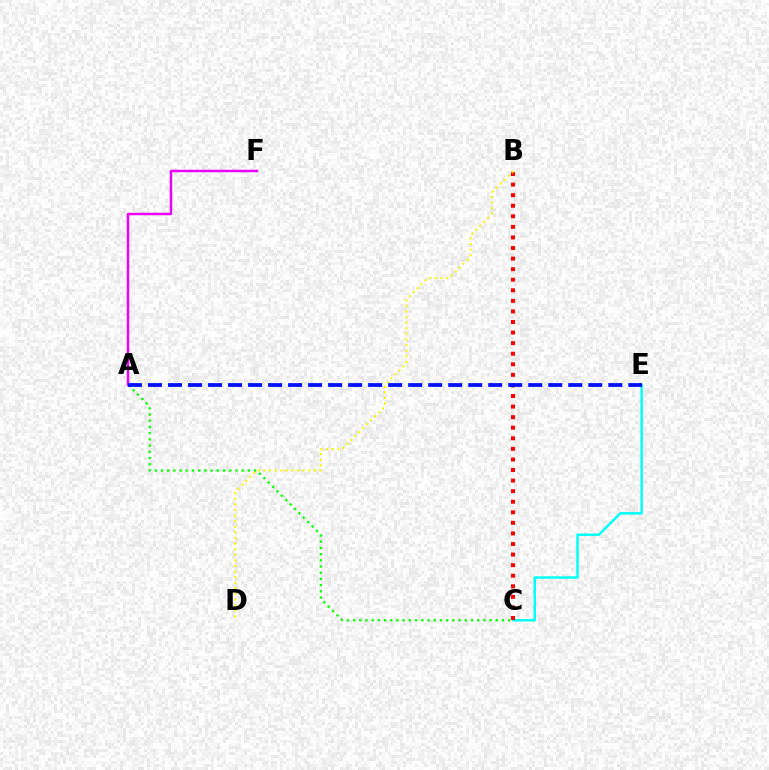{('C', 'E'): [{'color': '#00fff6', 'line_style': 'solid', 'thickness': 1.77}], ('B', 'C'): [{'color': '#ff0000', 'line_style': 'dotted', 'thickness': 2.87}], ('B', 'D'): [{'color': '#fcf500', 'line_style': 'dotted', 'thickness': 1.52}], ('A', 'F'): [{'color': '#ee00ff', 'line_style': 'solid', 'thickness': 1.78}], ('A', 'C'): [{'color': '#08ff00', 'line_style': 'dotted', 'thickness': 1.69}], ('A', 'E'): [{'color': '#0010ff', 'line_style': 'dashed', 'thickness': 2.72}]}